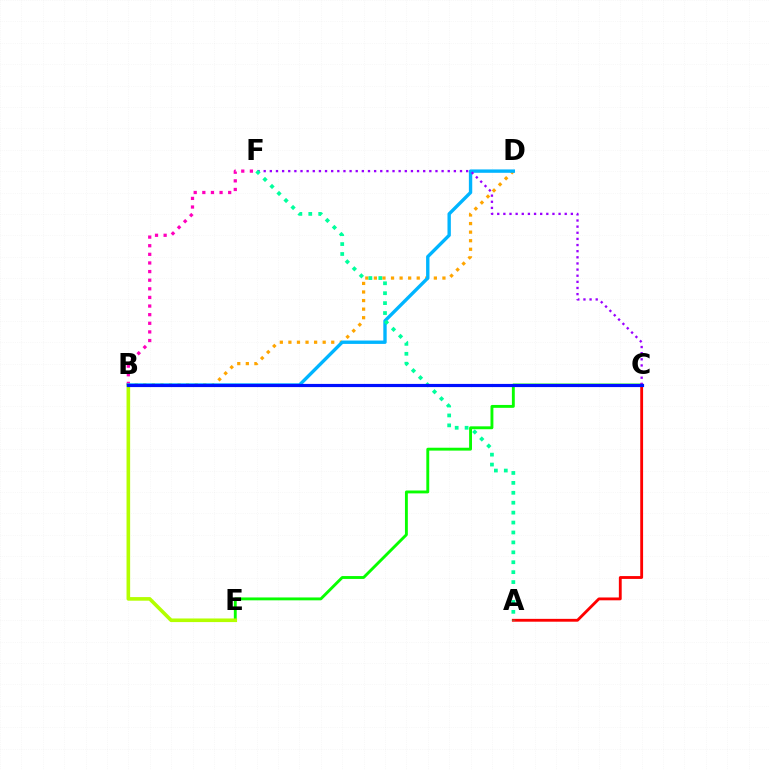{('C', 'E'): [{'color': '#08ff00', 'line_style': 'solid', 'thickness': 2.08}], ('B', 'E'): [{'color': '#b3ff00', 'line_style': 'solid', 'thickness': 2.6}], ('B', 'F'): [{'color': '#ff00bd', 'line_style': 'dotted', 'thickness': 2.34}], ('A', 'C'): [{'color': '#ff0000', 'line_style': 'solid', 'thickness': 2.05}], ('B', 'D'): [{'color': '#ffa500', 'line_style': 'dotted', 'thickness': 2.33}, {'color': '#00b5ff', 'line_style': 'solid', 'thickness': 2.43}], ('C', 'F'): [{'color': '#9b00ff', 'line_style': 'dotted', 'thickness': 1.67}], ('A', 'F'): [{'color': '#00ff9d', 'line_style': 'dotted', 'thickness': 2.7}], ('B', 'C'): [{'color': '#0010ff', 'line_style': 'solid', 'thickness': 2.28}]}